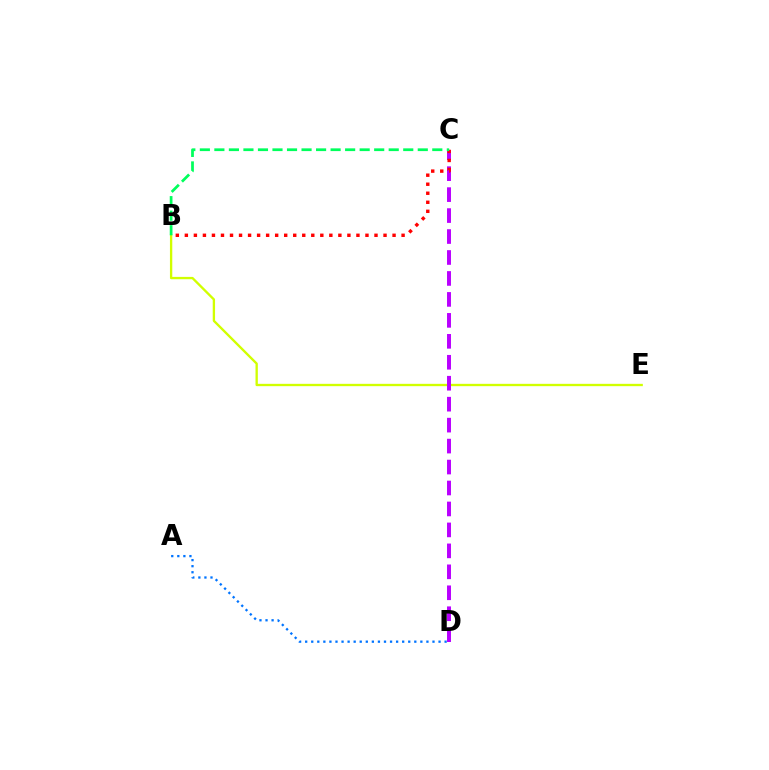{('B', 'E'): [{'color': '#d1ff00', 'line_style': 'solid', 'thickness': 1.68}], ('C', 'D'): [{'color': '#b900ff', 'line_style': 'dashed', 'thickness': 2.85}], ('A', 'D'): [{'color': '#0074ff', 'line_style': 'dotted', 'thickness': 1.65}], ('B', 'C'): [{'color': '#ff0000', 'line_style': 'dotted', 'thickness': 2.45}, {'color': '#00ff5c', 'line_style': 'dashed', 'thickness': 1.97}]}